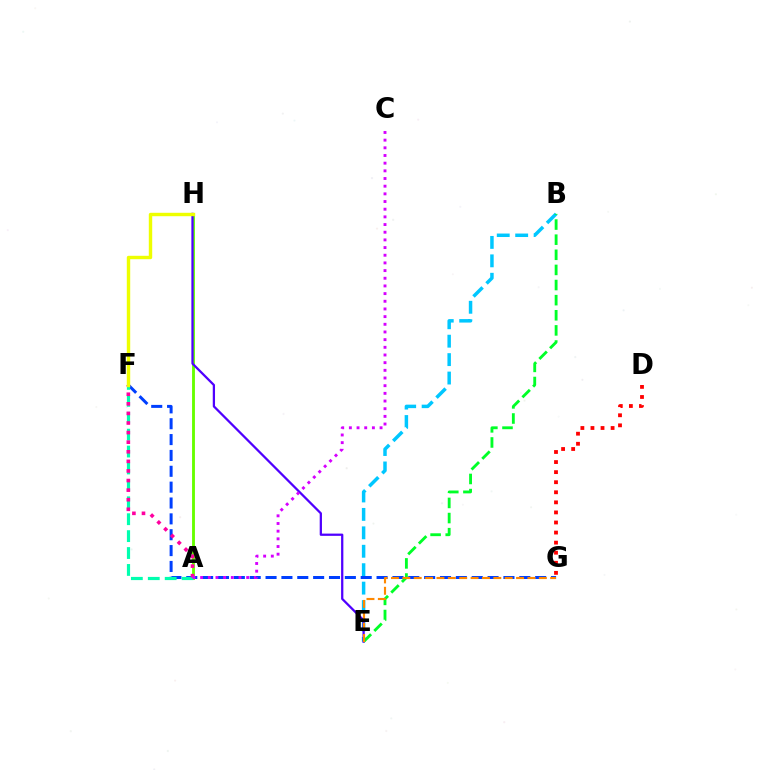{('B', 'E'): [{'color': '#00c7ff', 'line_style': 'dashed', 'thickness': 2.5}, {'color': '#00ff27', 'line_style': 'dashed', 'thickness': 2.05}], ('F', 'G'): [{'color': '#003fff', 'line_style': 'dashed', 'thickness': 2.15}], ('A', 'H'): [{'color': '#66ff00', 'line_style': 'solid', 'thickness': 2.06}], ('E', 'H'): [{'color': '#4f00ff', 'line_style': 'solid', 'thickness': 1.63}], ('A', 'F'): [{'color': '#00ffaf', 'line_style': 'dashed', 'thickness': 2.3}, {'color': '#ff00a0', 'line_style': 'dotted', 'thickness': 2.61}], ('E', 'G'): [{'color': '#ff8800', 'line_style': 'dashed', 'thickness': 1.55}], ('A', 'C'): [{'color': '#d600ff', 'line_style': 'dotted', 'thickness': 2.08}], ('D', 'G'): [{'color': '#ff0000', 'line_style': 'dotted', 'thickness': 2.74}], ('F', 'H'): [{'color': '#eeff00', 'line_style': 'solid', 'thickness': 2.46}]}